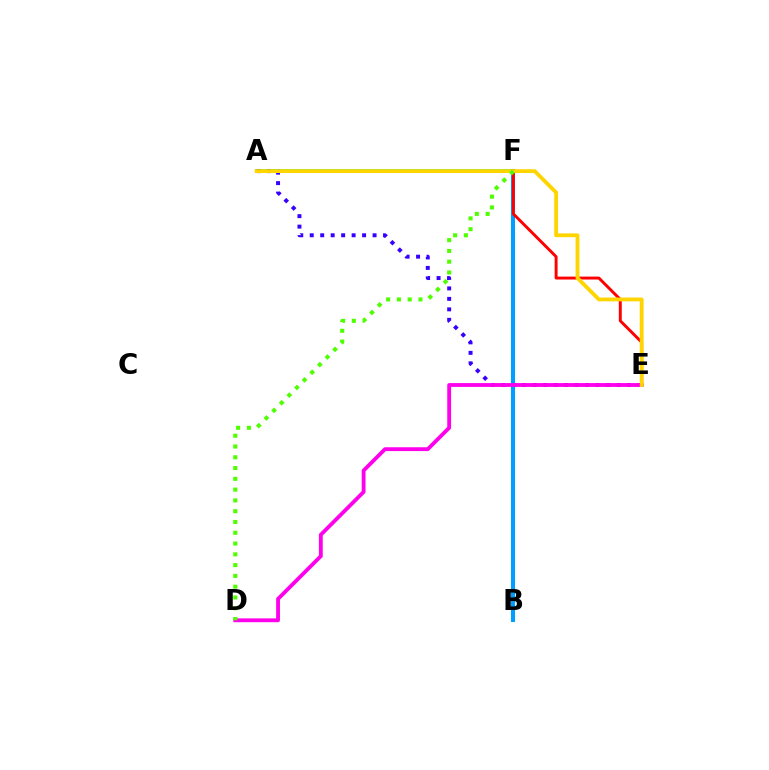{('A', 'F'): [{'color': '#00ff86', 'line_style': 'solid', 'thickness': 2.88}], ('A', 'E'): [{'color': '#3700ff', 'line_style': 'dotted', 'thickness': 2.85}, {'color': '#ffd500', 'line_style': 'solid', 'thickness': 2.75}], ('B', 'F'): [{'color': '#009eff', 'line_style': 'solid', 'thickness': 2.92}], ('E', 'F'): [{'color': '#ff0000', 'line_style': 'solid', 'thickness': 2.11}], ('D', 'E'): [{'color': '#ff00ed', 'line_style': 'solid', 'thickness': 2.76}], ('D', 'F'): [{'color': '#4fff00', 'line_style': 'dotted', 'thickness': 2.93}]}